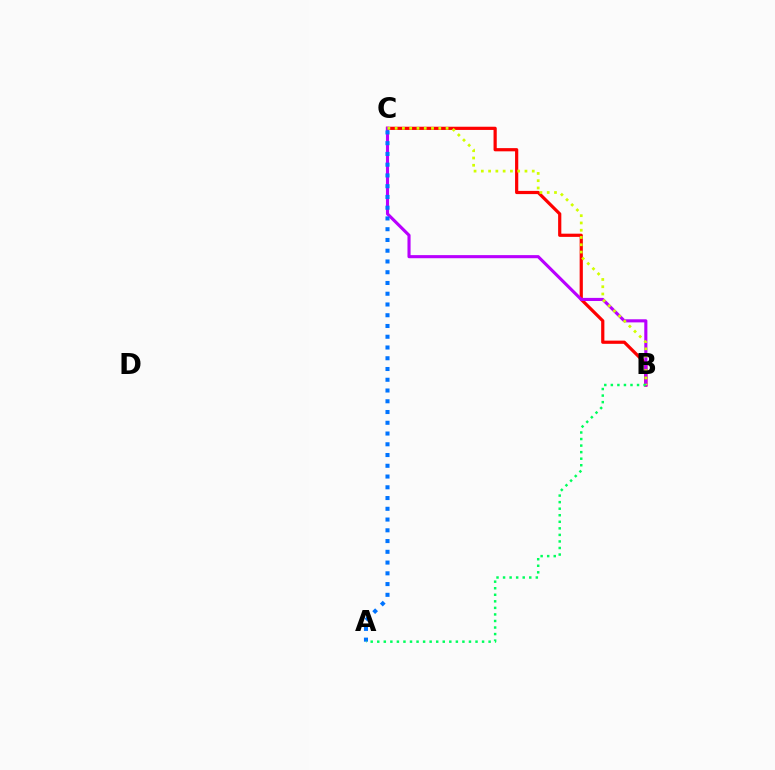{('B', 'C'): [{'color': '#ff0000', 'line_style': 'solid', 'thickness': 2.31}, {'color': '#b900ff', 'line_style': 'solid', 'thickness': 2.24}, {'color': '#d1ff00', 'line_style': 'dotted', 'thickness': 1.98}], ('A', 'C'): [{'color': '#0074ff', 'line_style': 'dotted', 'thickness': 2.92}], ('A', 'B'): [{'color': '#00ff5c', 'line_style': 'dotted', 'thickness': 1.78}]}